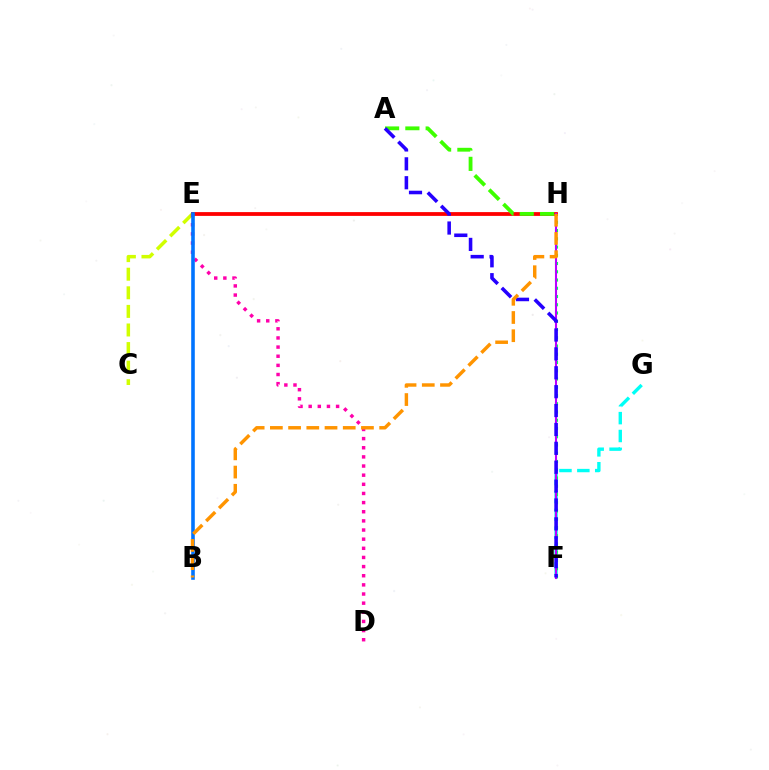{('F', 'G'): [{'color': '#00fff6', 'line_style': 'dashed', 'thickness': 2.43}], ('C', 'E'): [{'color': '#d1ff00', 'line_style': 'dashed', 'thickness': 2.53}], ('F', 'H'): [{'color': '#00ff5c', 'line_style': 'dotted', 'thickness': 2.24}, {'color': '#b900ff', 'line_style': 'solid', 'thickness': 1.5}], ('E', 'H'): [{'color': '#ff0000', 'line_style': 'solid', 'thickness': 2.73}], ('D', 'E'): [{'color': '#ff00ac', 'line_style': 'dotted', 'thickness': 2.48}], ('B', 'E'): [{'color': '#0074ff', 'line_style': 'solid', 'thickness': 2.59}], ('A', 'H'): [{'color': '#3dff00', 'line_style': 'dashed', 'thickness': 2.76}], ('A', 'F'): [{'color': '#2500ff', 'line_style': 'dashed', 'thickness': 2.57}], ('B', 'H'): [{'color': '#ff9400', 'line_style': 'dashed', 'thickness': 2.47}]}